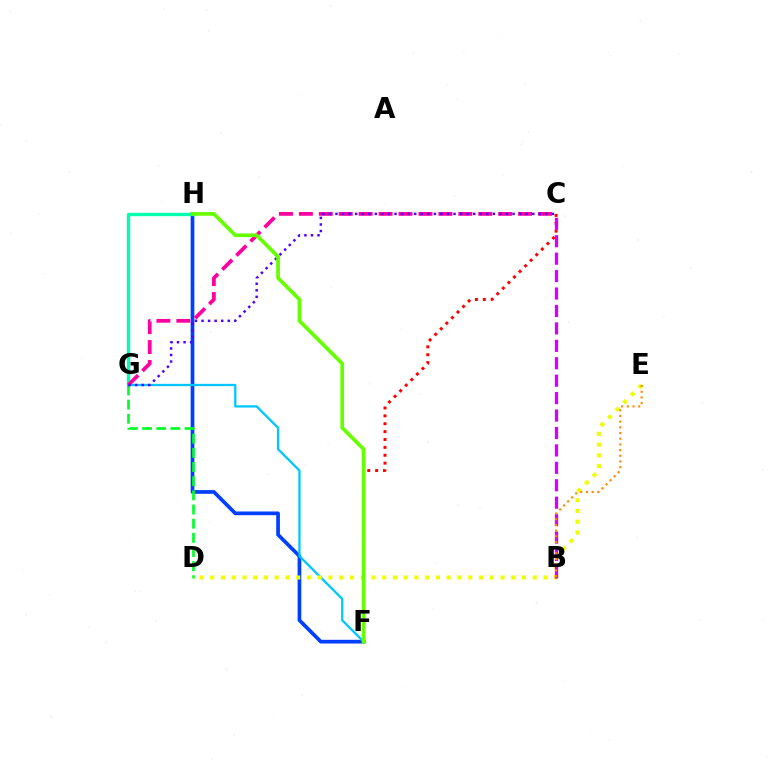{('F', 'H'): [{'color': '#003fff', 'line_style': 'solid', 'thickness': 2.66}, {'color': '#66ff00', 'line_style': 'solid', 'thickness': 2.68}], ('C', 'F'): [{'color': '#ff0000', 'line_style': 'dotted', 'thickness': 2.14}], ('G', 'H'): [{'color': '#00ffaf', 'line_style': 'solid', 'thickness': 2.4}], ('D', 'G'): [{'color': '#00ff27', 'line_style': 'dashed', 'thickness': 1.92}], ('F', 'G'): [{'color': '#00c7ff', 'line_style': 'solid', 'thickness': 1.65}], ('D', 'E'): [{'color': '#eeff00', 'line_style': 'dotted', 'thickness': 2.92}], ('C', 'G'): [{'color': '#ff00a0', 'line_style': 'dashed', 'thickness': 2.71}, {'color': '#4f00ff', 'line_style': 'dotted', 'thickness': 1.78}], ('B', 'C'): [{'color': '#d600ff', 'line_style': 'dashed', 'thickness': 2.37}], ('B', 'E'): [{'color': '#ff8800', 'line_style': 'dotted', 'thickness': 1.55}]}